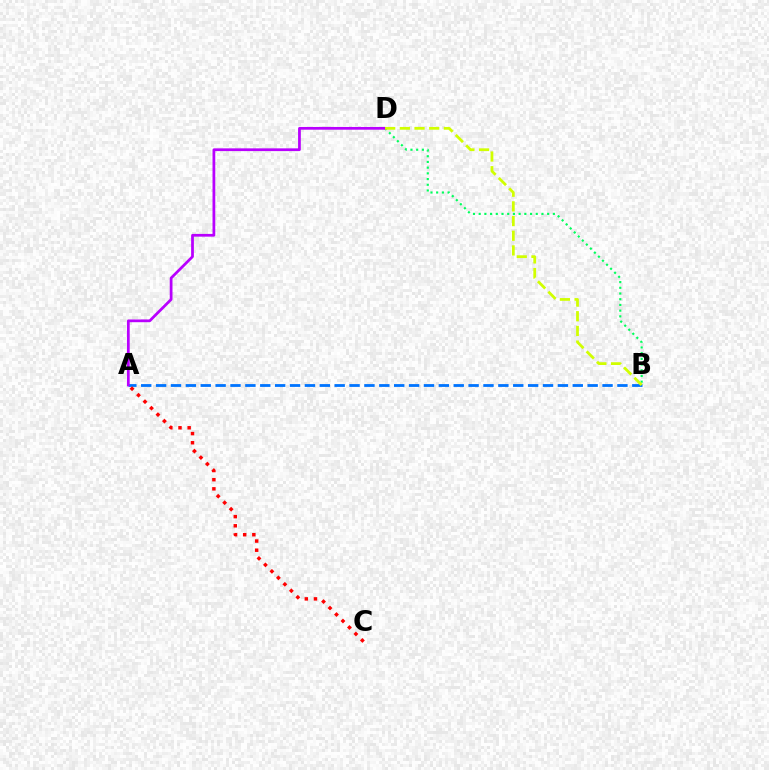{('B', 'D'): [{'color': '#00ff5c', 'line_style': 'dotted', 'thickness': 1.55}, {'color': '#d1ff00', 'line_style': 'dashed', 'thickness': 1.99}], ('A', 'B'): [{'color': '#0074ff', 'line_style': 'dashed', 'thickness': 2.02}], ('A', 'D'): [{'color': '#b900ff', 'line_style': 'solid', 'thickness': 1.97}], ('A', 'C'): [{'color': '#ff0000', 'line_style': 'dotted', 'thickness': 2.49}]}